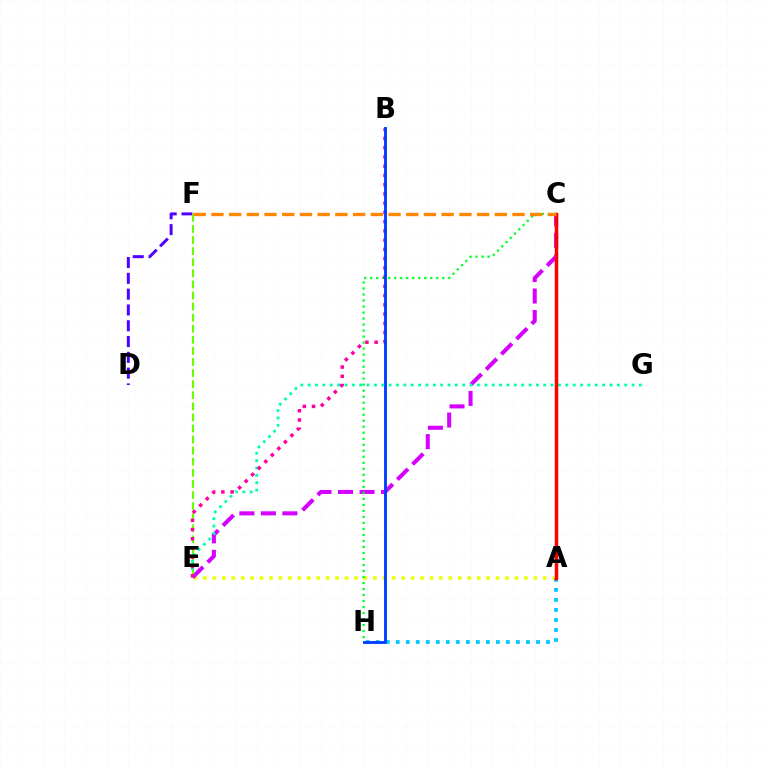{('A', 'E'): [{'color': '#eeff00', 'line_style': 'dotted', 'thickness': 2.56}], ('D', 'F'): [{'color': '#4f00ff', 'line_style': 'dashed', 'thickness': 2.15}], ('A', 'H'): [{'color': '#00c7ff', 'line_style': 'dotted', 'thickness': 2.72}], ('C', 'E'): [{'color': '#d600ff', 'line_style': 'dashed', 'thickness': 2.92}], ('C', 'H'): [{'color': '#00ff27', 'line_style': 'dotted', 'thickness': 1.63}], ('E', 'F'): [{'color': '#66ff00', 'line_style': 'dashed', 'thickness': 1.51}], ('E', 'G'): [{'color': '#00ffaf', 'line_style': 'dotted', 'thickness': 2.0}], ('A', 'C'): [{'color': '#ff0000', 'line_style': 'solid', 'thickness': 2.51}], ('C', 'F'): [{'color': '#ff8800', 'line_style': 'dashed', 'thickness': 2.41}], ('B', 'E'): [{'color': '#ff00a0', 'line_style': 'dotted', 'thickness': 2.51}], ('B', 'H'): [{'color': '#003fff', 'line_style': 'solid', 'thickness': 2.07}]}